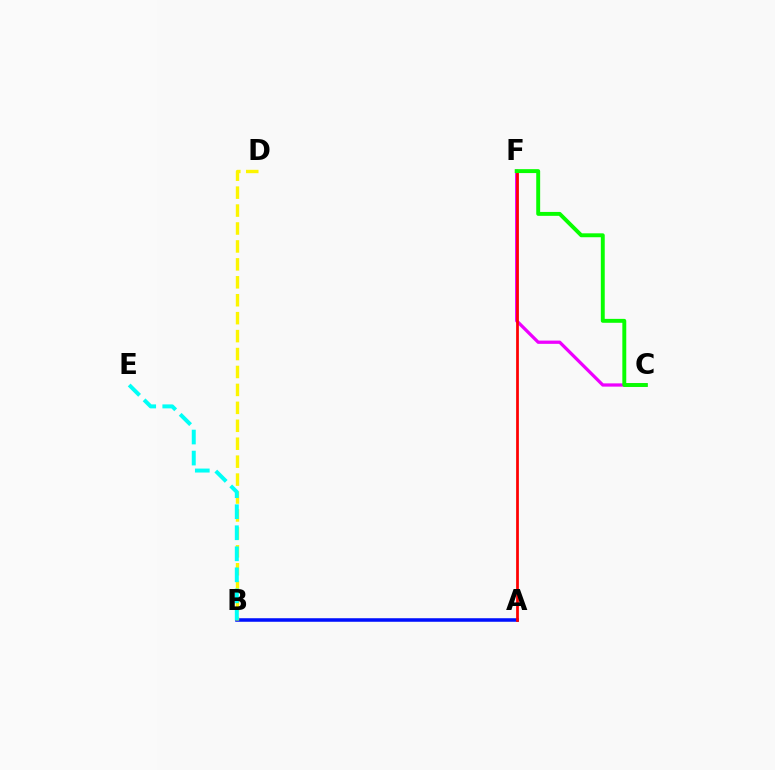{('C', 'F'): [{'color': '#ee00ff', 'line_style': 'solid', 'thickness': 2.35}, {'color': '#08ff00', 'line_style': 'solid', 'thickness': 2.82}], ('A', 'B'): [{'color': '#0010ff', 'line_style': 'solid', 'thickness': 2.55}], ('A', 'F'): [{'color': '#ff0000', 'line_style': 'solid', 'thickness': 1.99}], ('B', 'D'): [{'color': '#fcf500', 'line_style': 'dashed', 'thickness': 2.44}], ('B', 'E'): [{'color': '#00fff6', 'line_style': 'dashed', 'thickness': 2.86}]}